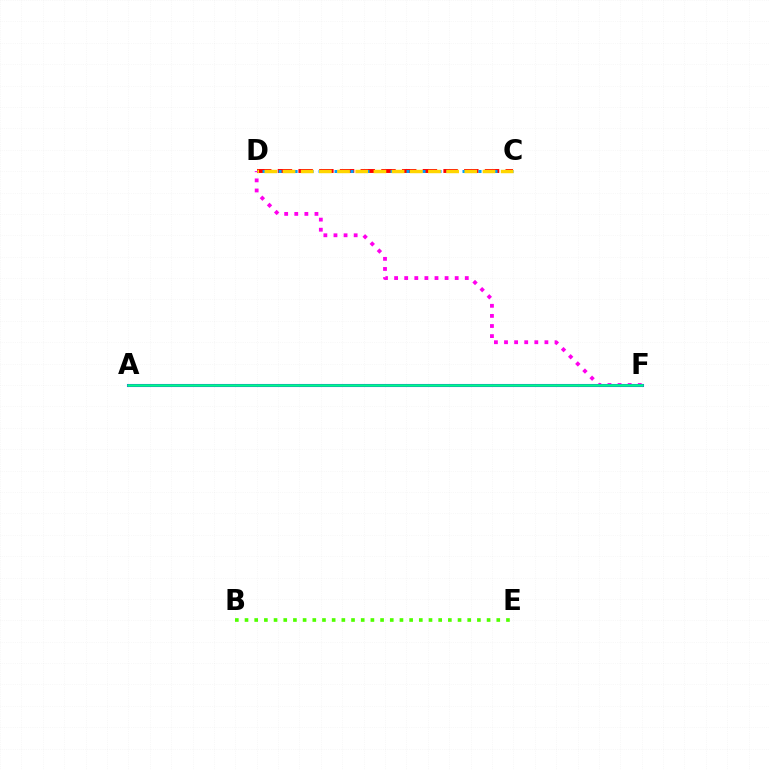{('C', 'D'): [{'color': '#ff0000', 'line_style': 'dashed', 'thickness': 2.81}, {'color': '#009eff', 'line_style': 'dotted', 'thickness': 2.17}, {'color': '#ffd500', 'line_style': 'dashed', 'thickness': 2.47}], ('D', 'F'): [{'color': '#ff00ed', 'line_style': 'dotted', 'thickness': 2.74}], ('A', 'F'): [{'color': '#3700ff', 'line_style': 'solid', 'thickness': 2.2}, {'color': '#00ff86', 'line_style': 'solid', 'thickness': 1.83}], ('B', 'E'): [{'color': '#4fff00', 'line_style': 'dotted', 'thickness': 2.63}]}